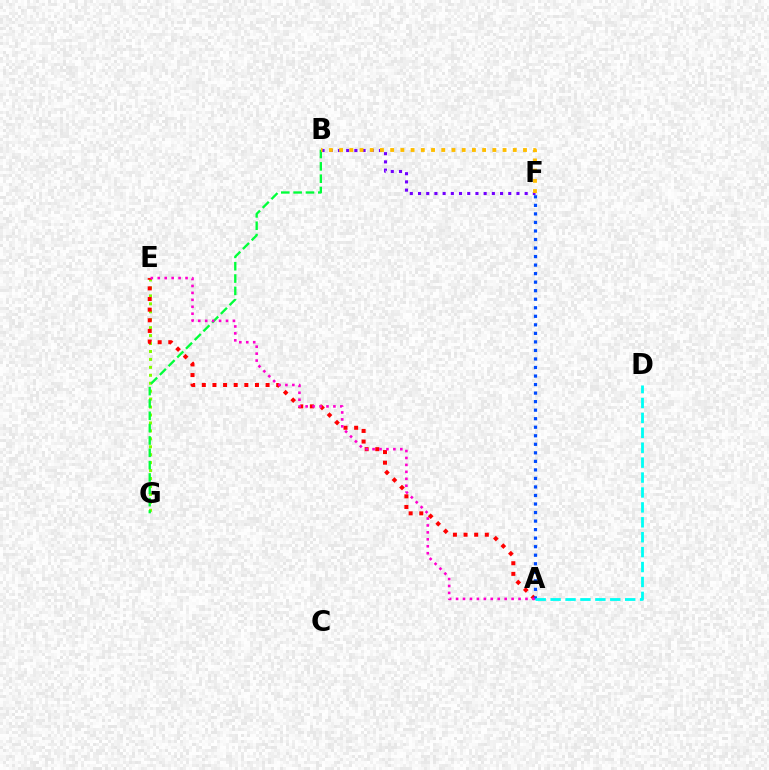{('E', 'G'): [{'color': '#84ff00', 'line_style': 'dotted', 'thickness': 2.16}], ('B', 'G'): [{'color': '#00ff39', 'line_style': 'dashed', 'thickness': 1.68}], ('A', 'E'): [{'color': '#ff0000', 'line_style': 'dotted', 'thickness': 2.89}, {'color': '#ff00cf', 'line_style': 'dotted', 'thickness': 1.89}], ('B', 'F'): [{'color': '#7200ff', 'line_style': 'dotted', 'thickness': 2.23}, {'color': '#ffbd00', 'line_style': 'dotted', 'thickness': 2.78}], ('A', 'F'): [{'color': '#004bff', 'line_style': 'dotted', 'thickness': 2.32}], ('A', 'D'): [{'color': '#00fff6', 'line_style': 'dashed', 'thickness': 2.03}]}